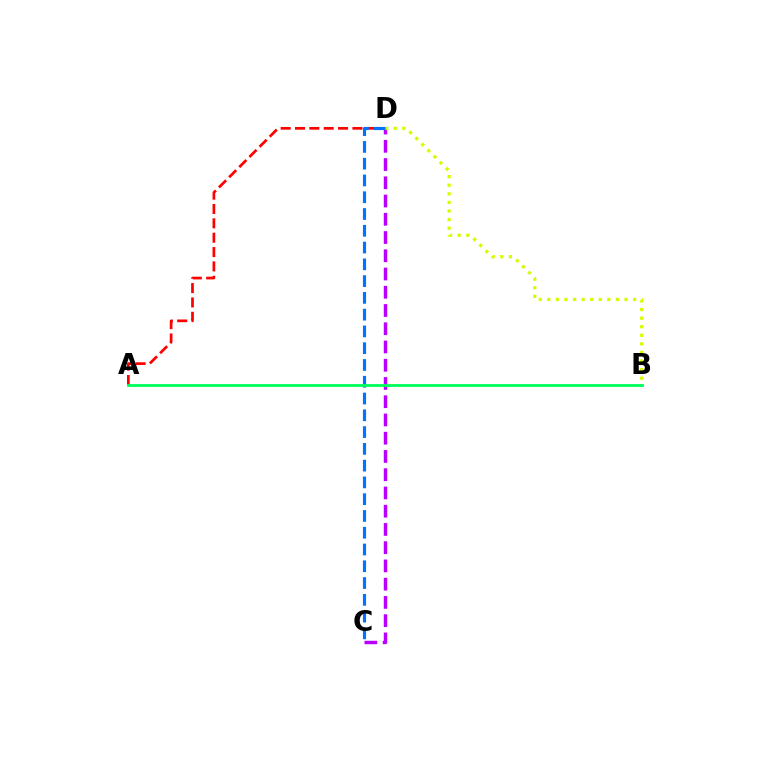{('C', 'D'): [{'color': '#b900ff', 'line_style': 'dashed', 'thickness': 2.48}, {'color': '#0074ff', 'line_style': 'dashed', 'thickness': 2.28}], ('B', 'D'): [{'color': '#d1ff00', 'line_style': 'dotted', 'thickness': 2.33}], ('A', 'D'): [{'color': '#ff0000', 'line_style': 'dashed', 'thickness': 1.95}], ('A', 'B'): [{'color': '#00ff5c', 'line_style': 'solid', 'thickness': 2.04}]}